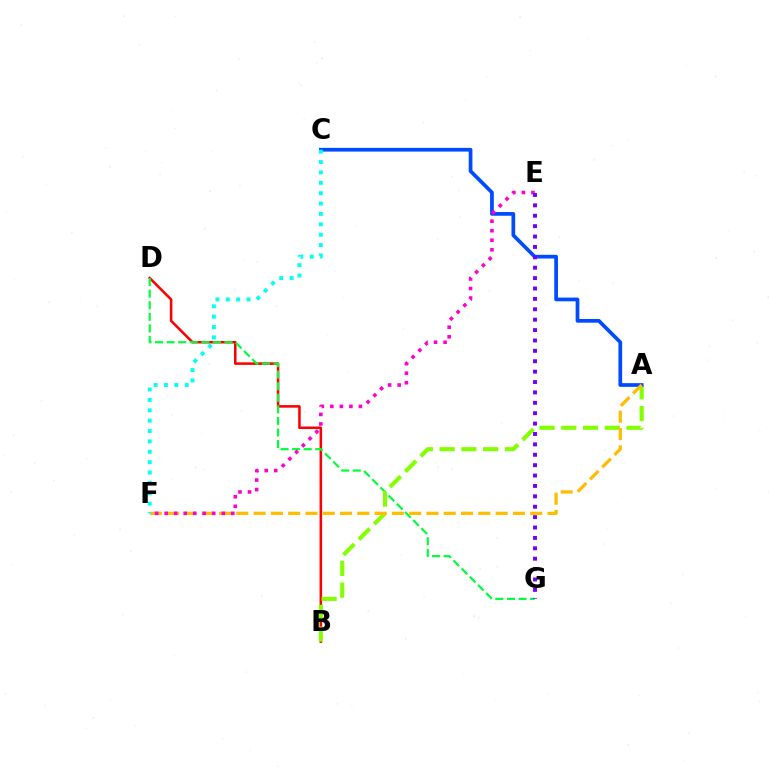{('B', 'D'): [{'color': '#ff0000', 'line_style': 'solid', 'thickness': 1.84}], ('D', 'G'): [{'color': '#00ff39', 'line_style': 'dashed', 'thickness': 1.57}], ('A', 'B'): [{'color': '#84ff00', 'line_style': 'dashed', 'thickness': 2.96}], ('A', 'C'): [{'color': '#004bff', 'line_style': 'solid', 'thickness': 2.67}], ('A', 'F'): [{'color': '#ffbd00', 'line_style': 'dashed', 'thickness': 2.35}], ('C', 'F'): [{'color': '#00fff6', 'line_style': 'dotted', 'thickness': 2.82}], ('E', 'F'): [{'color': '#ff00cf', 'line_style': 'dotted', 'thickness': 2.59}], ('E', 'G'): [{'color': '#7200ff', 'line_style': 'dotted', 'thickness': 2.82}]}